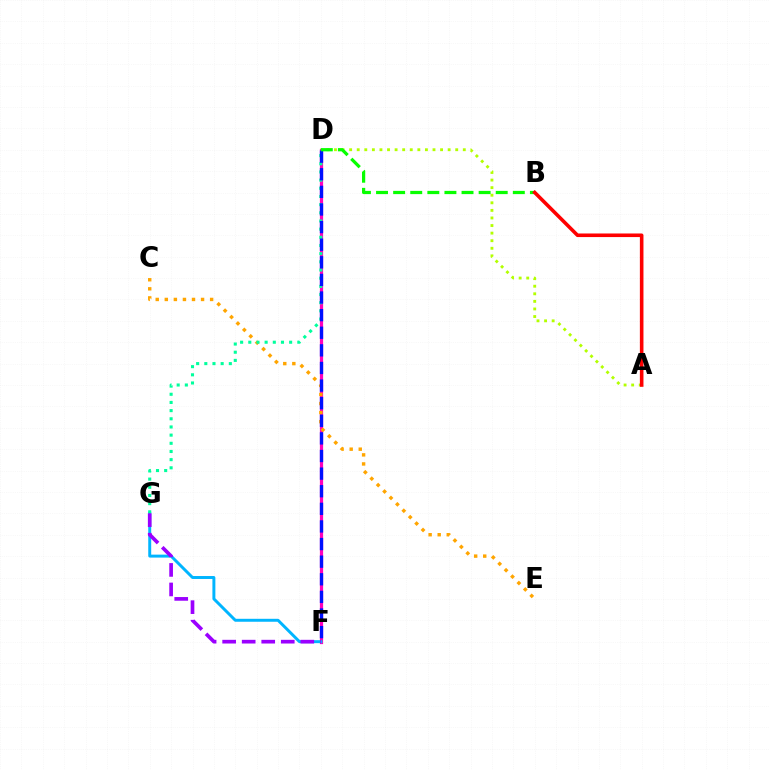{('D', 'F'): [{'color': '#ff00bd', 'line_style': 'solid', 'thickness': 2.32}, {'color': '#0010ff', 'line_style': 'dashed', 'thickness': 2.39}], ('F', 'G'): [{'color': '#00b5ff', 'line_style': 'solid', 'thickness': 2.13}, {'color': '#9b00ff', 'line_style': 'dashed', 'thickness': 2.65}], ('C', 'E'): [{'color': '#ffa500', 'line_style': 'dotted', 'thickness': 2.46}], ('A', 'D'): [{'color': '#b3ff00', 'line_style': 'dotted', 'thickness': 2.06}], ('D', 'G'): [{'color': '#00ff9d', 'line_style': 'dotted', 'thickness': 2.22}], ('B', 'D'): [{'color': '#08ff00', 'line_style': 'dashed', 'thickness': 2.32}], ('A', 'B'): [{'color': '#ff0000', 'line_style': 'solid', 'thickness': 2.59}]}